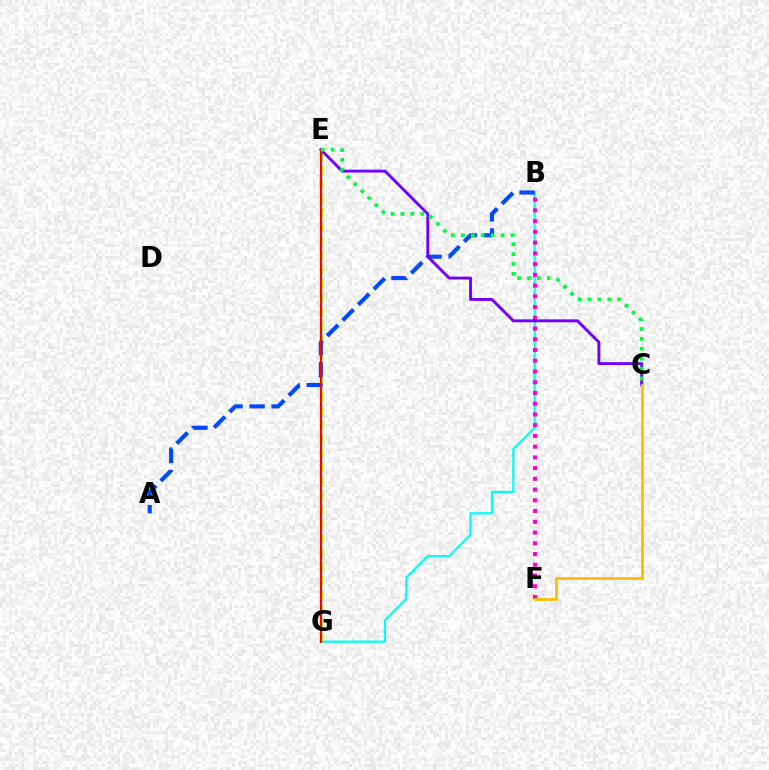{('B', 'G'): [{'color': '#00fff6', 'line_style': 'solid', 'thickness': 1.61}], ('B', 'F'): [{'color': '#ff00cf', 'line_style': 'dotted', 'thickness': 2.92}], ('E', 'G'): [{'color': '#84ff00', 'line_style': 'dashed', 'thickness': 1.92}, {'color': '#ff0000', 'line_style': 'solid', 'thickness': 1.62}], ('A', 'B'): [{'color': '#004bff', 'line_style': 'dashed', 'thickness': 2.99}], ('C', 'E'): [{'color': '#7200ff', 'line_style': 'solid', 'thickness': 2.08}, {'color': '#00ff39', 'line_style': 'dotted', 'thickness': 2.69}], ('C', 'F'): [{'color': '#ffbd00', 'line_style': 'solid', 'thickness': 1.99}]}